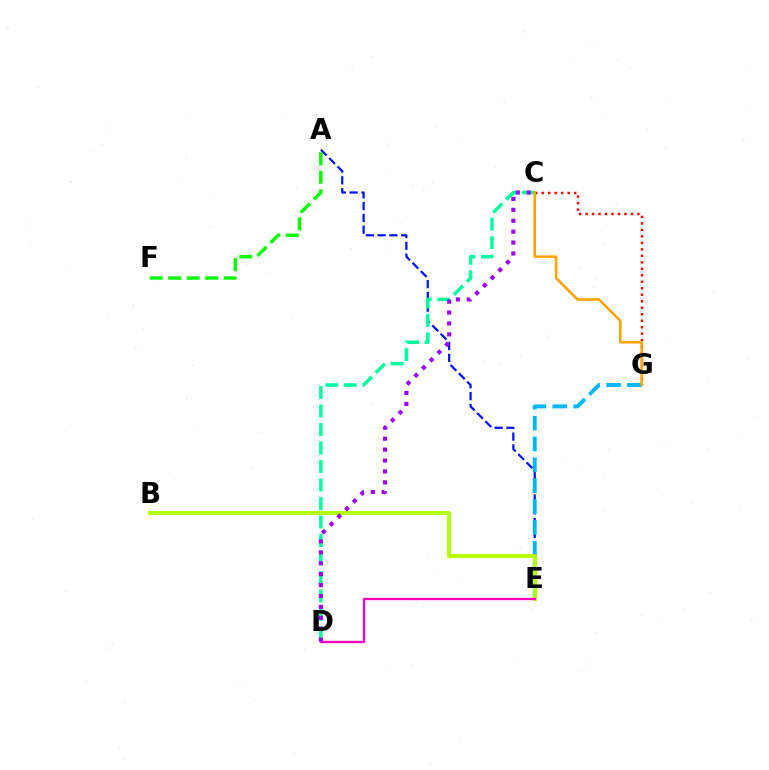{('A', 'E'): [{'color': '#0010ff', 'line_style': 'dashed', 'thickness': 1.6}], ('A', 'F'): [{'color': '#08ff00', 'line_style': 'dashed', 'thickness': 2.51}], ('E', 'G'): [{'color': '#00b5ff', 'line_style': 'dashed', 'thickness': 2.83}], ('B', 'E'): [{'color': '#b3ff00', 'line_style': 'solid', 'thickness': 2.86}], ('C', 'G'): [{'color': '#ff0000', 'line_style': 'dotted', 'thickness': 1.76}, {'color': '#ffa500', 'line_style': 'solid', 'thickness': 1.89}], ('C', 'D'): [{'color': '#00ff9d', 'line_style': 'dashed', 'thickness': 2.51}, {'color': '#9b00ff', 'line_style': 'dotted', 'thickness': 2.96}], ('D', 'E'): [{'color': '#ff00bd', 'line_style': 'solid', 'thickness': 1.66}]}